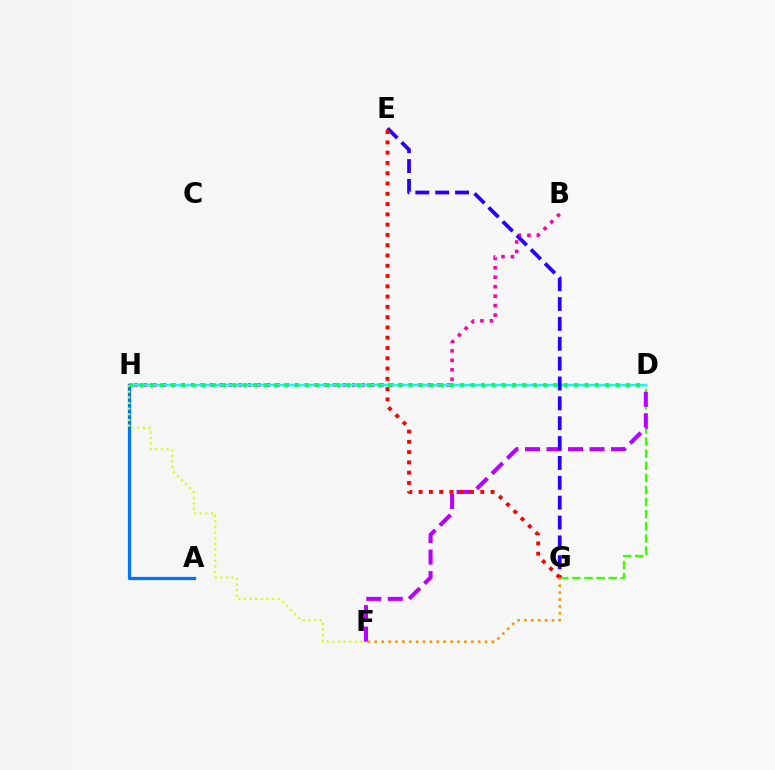{('D', 'G'): [{'color': '#3dff00', 'line_style': 'dashed', 'thickness': 1.65}], ('D', 'F'): [{'color': '#b900ff', 'line_style': 'dashed', 'thickness': 2.92}], ('B', 'H'): [{'color': '#ff00ac', 'line_style': 'dotted', 'thickness': 2.57}], ('D', 'H'): [{'color': '#00fff6', 'line_style': 'solid', 'thickness': 1.77}, {'color': '#00ff5c', 'line_style': 'dotted', 'thickness': 2.81}], ('E', 'G'): [{'color': '#2500ff', 'line_style': 'dashed', 'thickness': 2.7}, {'color': '#ff0000', 'line_style': 'dotted', 'thickness': 2.79}], ('A', 'H'): [{'color': '#0074ff', 'line_style': 'solid', 'thickness': 2.34}], ('F', 'H'): [{'color': '#d1ff00', 'line_style': 'dotted', 'thickness': 1.53}], ('F', 'G'): [{'color': '#ff9400', 'line_style': 'dotted', 'thickness': 1.87}]}